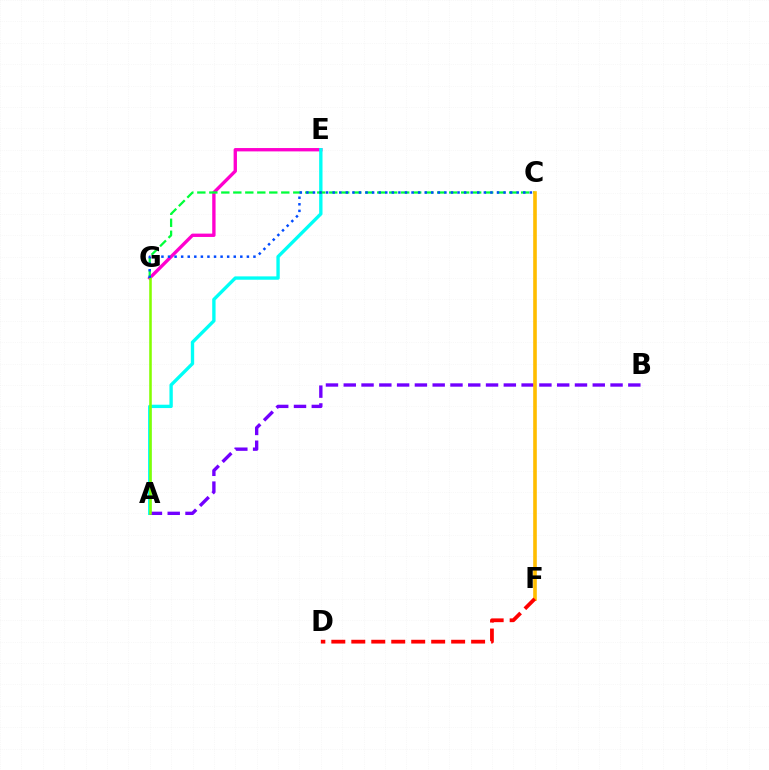{('E', 'G'): [{'color': '#ff00cf', 'line_style': 'solid', 'thickness': 2.41}], ('A', 'E'): [{'color': '#00fff6', 'line_style': 'solid', 'thickness': 2.41}], ('A', 'B'): [{'color': '#7200ff', 'line_style': 'dashed', 'thickness': 2.42}], ('C', 'G'): [{'color': '#00ff39', 'line_style': 'dashed', 'thickness': 1.63}, {'color': '#004bff', 'line_style': 'dotted', 'thickness': 1.79}], ('C', 'F'): [{'color': '#ffbd00', 'line_style': 'solid', 'thickness': 2.6}], ('A', 'G'): [{'color': '#84ff00', 'line_style': 'solid', 'thickness': 1.85}], ('D', 'F'): [{'color': '#ff0000', 'line_style': 'dashed', 'thickness': 2.71}]}